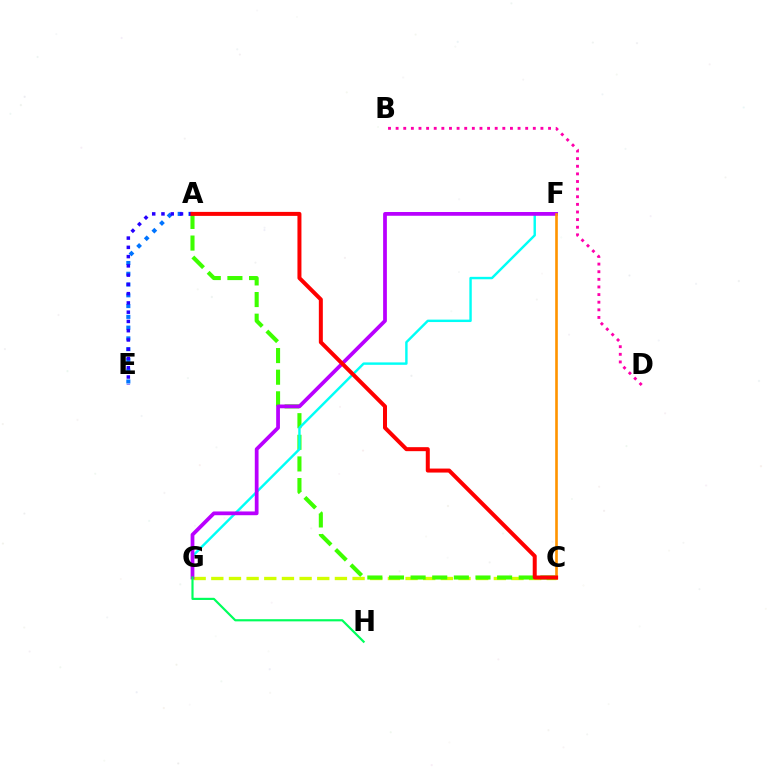{('A', 'E'): [{'color': '#0074ff', 'line_style': 'dotted', 'thickness': 2.93}, {'color': '#2500ff', 'line_style': 'dotted', 'thickness': 2.52}], ('C', 'G'): [{'color': '#d1ff00', 'line_style': 'dashed', 'thickness': 2.4}], ('A', 'C'): [{'color': '#3dff00', 'line_style': 'dashed', 'thickness': 2.94}, {'color': '#ff0000', 'line_style': 'solid', 'thickness': 2.88}], ('F', 'G'): [{'color': '#00fff6', 'line_style': 'solid', 'thickness': 1.75}, {'color': '#b900ff', 'line_style': 'solid', 'thickness': 2.7}], ('B', 'D'): [{'color': '#ff00ac', 'line_style': 'dotted', 'thickness': 2.07}], ('G', 'H'): [{'color': '#00ff5c', 'line_style': 'solid', 'thickness': 1.56}], ('C', 'F'): [{'color': '#ff9400', 'line_style': 'solid', 'thickness': 1.9}]}